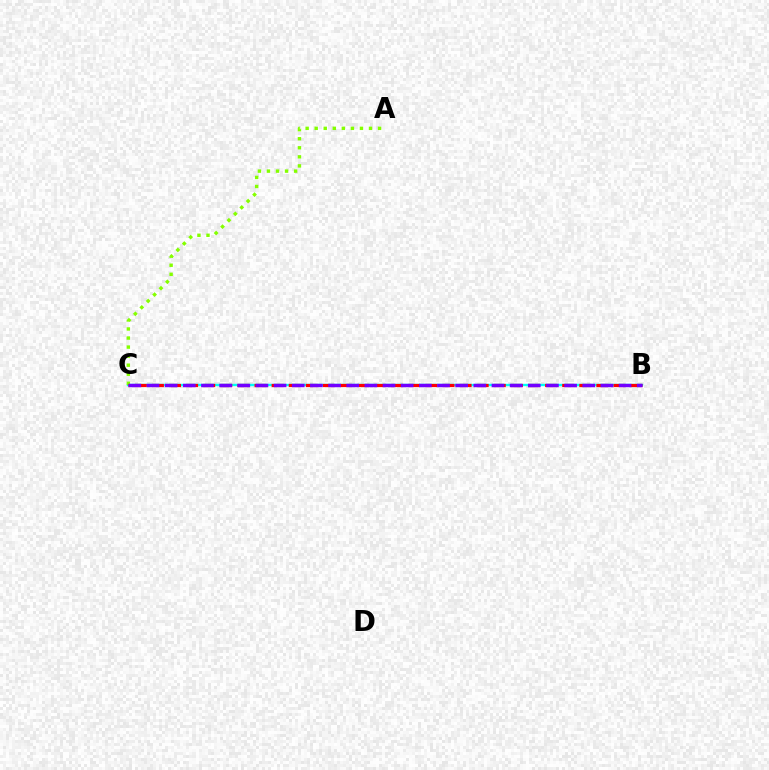{('B', 'C'): [{'color': '#00fff6', 'line_style': 'solid', 'thickness': 1.72}, {'color': '#ff0000', 'line_style': 'dashed', 'thickness': 2.32}, {'color': '#7200ff', 'line_style': 'dashed', 'thickness': 2.47}], ('A', 'C'): [{'color': '#84ff00', 'line_style': 'dotted', 'thickness': 2.46}]}